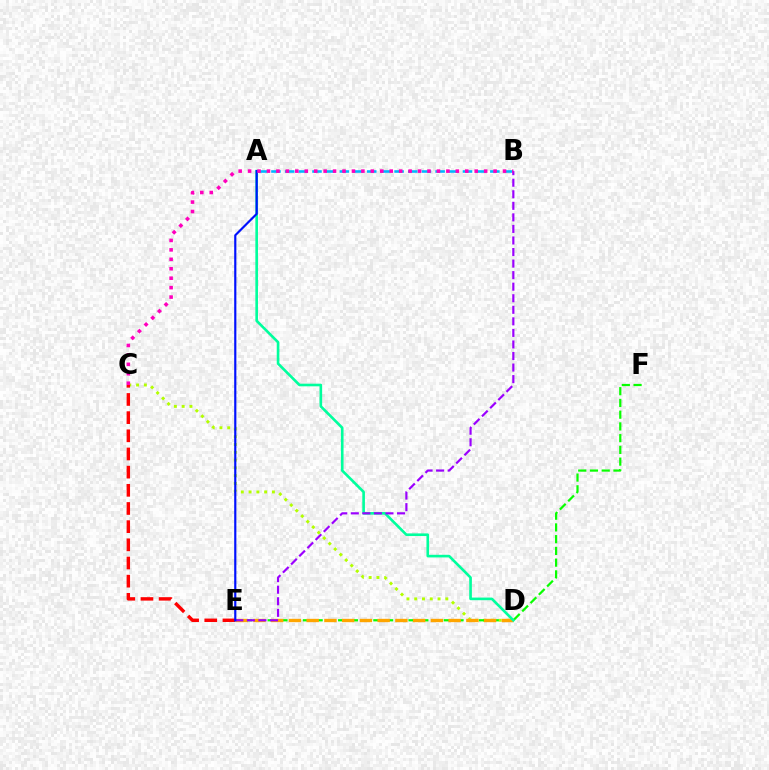{('C', 'D'): [{'color': '#b3ff00', 'line_style': 'dotted', 'thickness': 2.11}], ('C', 'E'): [{'color': '#ff0000', 'line_style': 'dashed', 'thickness': 2.47}], ('E', 'F'): [{'color': '#08ff00', 'line_style': 'dashed', 'thickness': 1.6}], ('D', 'E'): [{'color': '#ffa500', 'line_style': 'dashed', 'thickness': 2.41}], ('A', 'B'): [{'color': '#00b5ff', 'line_style': 'dashed', 'thickness': 1.86}], ('A', 'D'): [{'color': '#00ff9d', 'line_style': 'solid', 'thickness': 1.89}], ('B', 'E'): [{'color': '#9b00ff', 'line_style': 'dashed', 'thickness': 1.57}], ('A', 'E'): [{'color': '#0010ff', 'line_style': 'solid', 'thickness': 1.56}], ('B', 'C'): [{'color': '#ff00bd', 'line_style': 'dotted', 'thickness': 2.57}]}